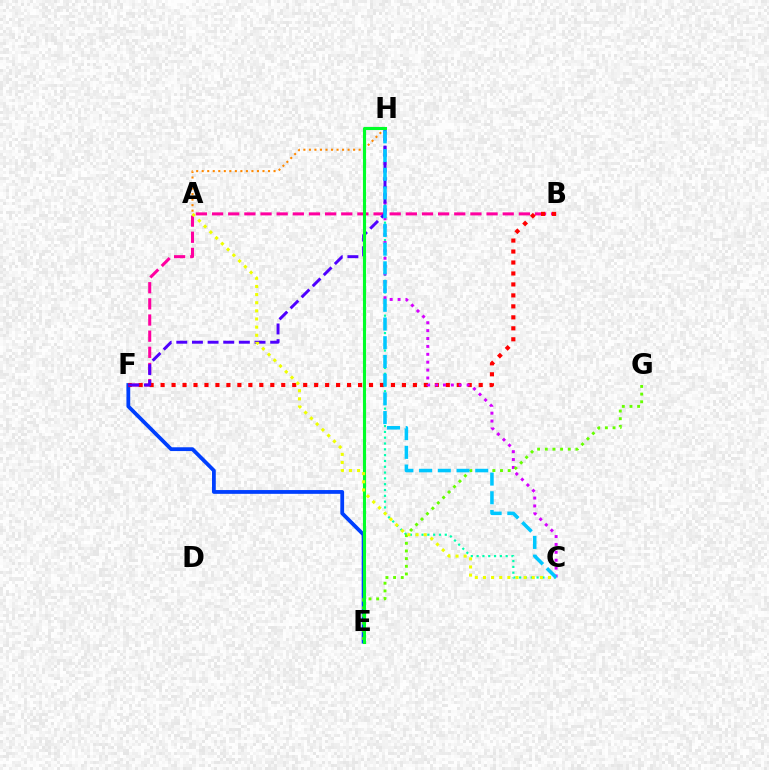{('A', 'H'): [{'color': '#ff8800', 'line_style': 'dotted', 'thickness': 1.5}], ('B', 'F'): [{'color': '#ff00a0', 'line_style': 'dashed', 'thickness': 2.19}, {'color': '#ff0000', 'line_style': 'dotted', 'thickness': 2.98}], ('C', 'H'): [{'color': '#00ffaf', 'line_style': 'dotted', 'thickness': 1.58}, {'color': '#d600ff', 'line_style': 'dotted', 'thickness': 2.14}, {'color': '#00c7ff', 'line_style': 'dashed', 'thickness': 2.54}], ('E', 'F'): [{'color': '#003fff', 'line_style': 'solid', 'thickness': 2.72}], ('F', 'H'): [{'color': '#4f00ff', 'line_style': 'dashed', 'thickness': 2.13}], ('E', 'G'): [{'color': '#66ff00', 'line_style': 'dotted', 'thickness': 2.08}], ('E', 'H'): [{'color': '#00ff27', 'line_style': 'solid', 'thickness': 2.23}], ('A', 'C'): [{'color': '#eeff00', 'line_style': 'dotted', 'thickness': 2.21}]}